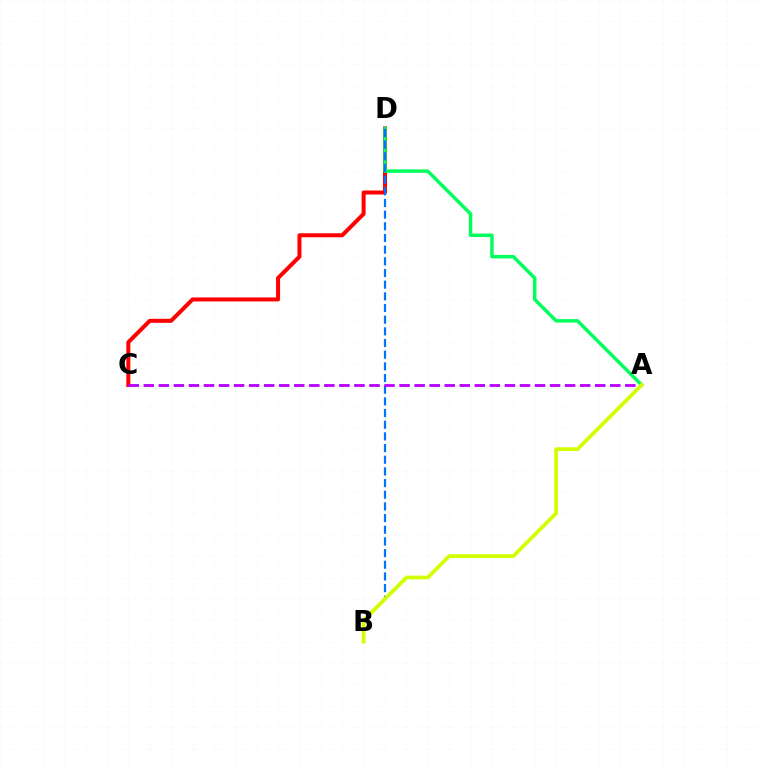{('C', 'D'): [{'color': '#ff0000', 'line_style': 'solid', 'thickness': 2.88}], ('A', 'D'): [{'color': '#00ff5c', 'line_style': 'solid', 'thickness': 2.49}], ('B', 'D'): [{'color': '#0074ff', 'line_style': 'dashed', 'thickness': 1.59}], ('A', 'C'): [{'color': '#b900ff', 'line_style': 'dashed', 'thickness': 2.04}], ('A', 'B'): [{'color': '#d1ff00', 'line_style': 'solid', 'thickness': 2.7}]}